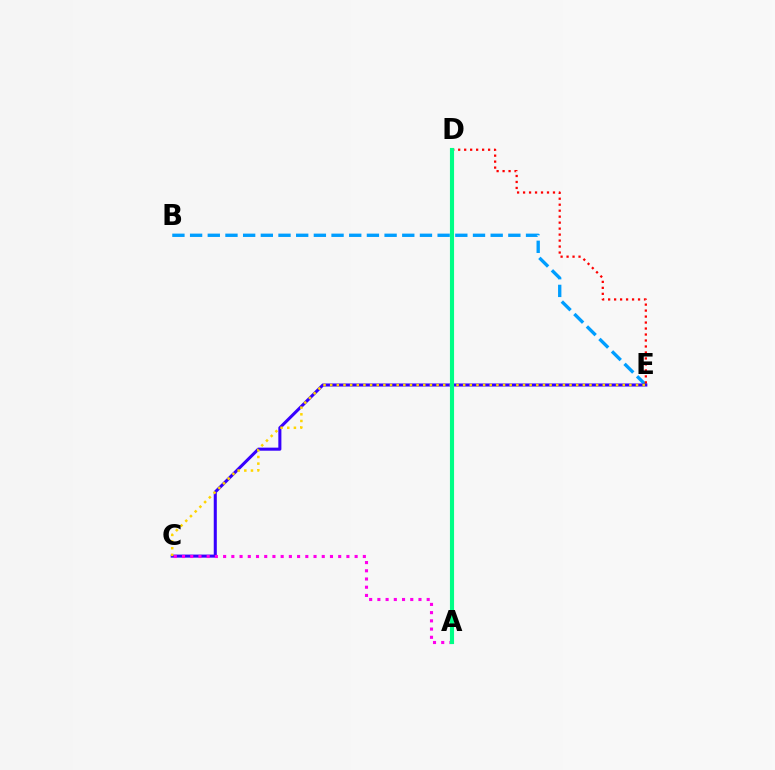{('B', 'E'): [{'color': '#009eff', 'line_style': 'dashed', 'thickness': 2.4}], ('C', 'E'): [{'color': '#3700ff', 'line_style': 'solid', 'thickness': 2.2}, {'color': '#ffd500', 'line_style': 'dotted', 'thickness': 1.81}], ('A', 'D'): [{'color': '#4fff00', 'line_style': 'dashed', 'thickness': 1.69}, {'color': '#00ff86', 'line_style': 'solid', 'thickness': 2.97}], ('D', 'E'): [{'color': '#ff0000', 'line_style': 'dotted', 'thickness': 1.63}], ('A', 'C'): [{'color': '#ff00ed', 'line_style': 'dotted', 'thickness': 2.23}]}